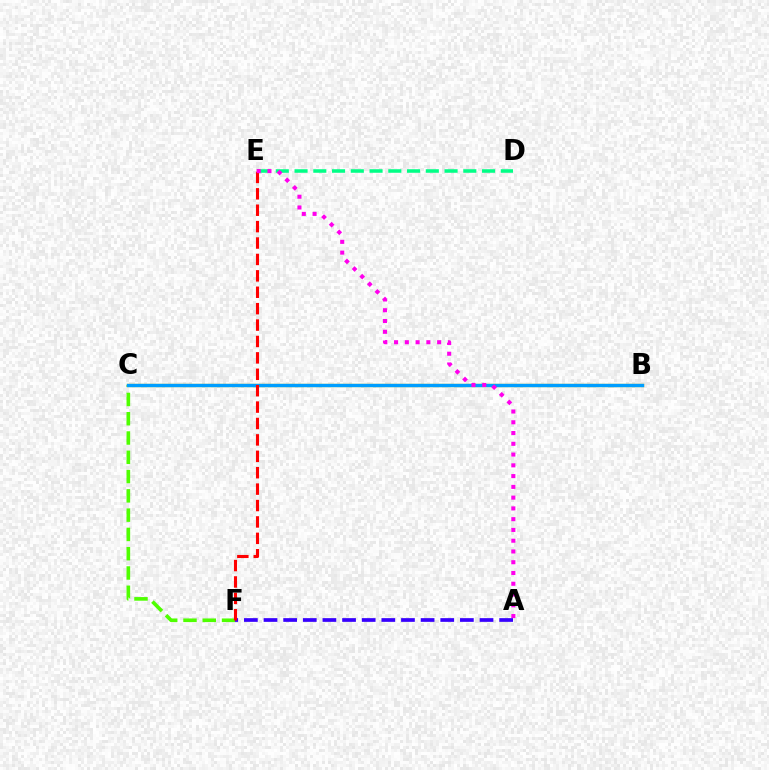{('C', 'F'): [{'color': '#4fff00', 'line_style': 'dashed', 'thickness': 2.62}], ('D', 'E'): [{'color': '#00ff86', 'line_style': 'dashed', 'thickness': 2.55}], ('B', 'C'): [{'color': '#ffd500', 'line_style': 'solid', 'thickness': 2.39}, {'color': '#009eff', 'line_style': 'solid', 'thickness': 2.46}], ('A', 'F'): [{'color': '#3700ff', 'line_style': 'dashed', 'thickness': 2.67}], ('E', 'F'): [{'color': '#ff0000', 'line_style': 'dashed', 'thickness': 2.23}], ('A', 'E'): [{'color': '#ff00ed', 'line_style': 'dotted', 'thickness': 2.92}]}